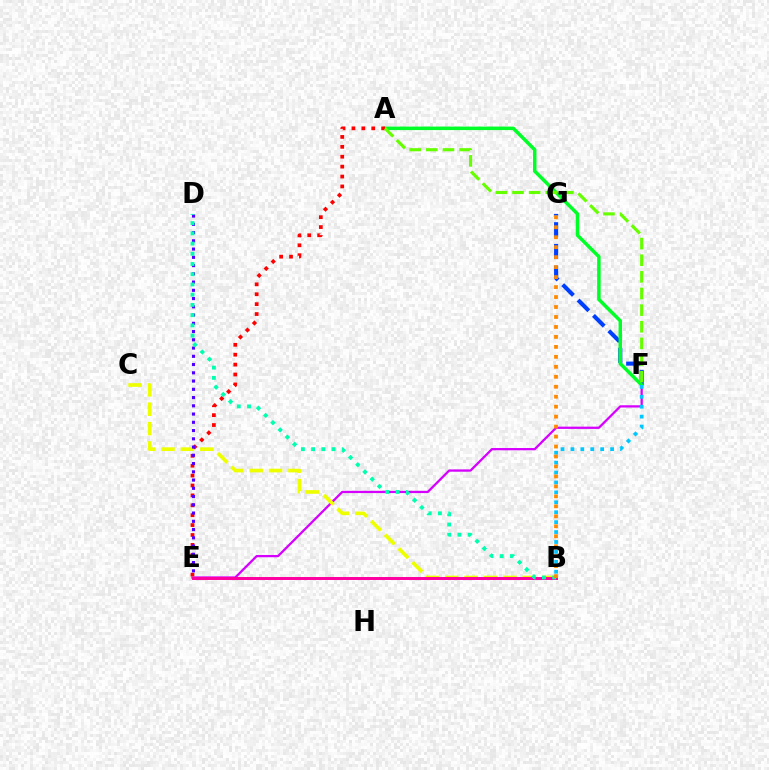{('E', 'F'): [{'color': '#d600ff', 'line_style': 'solid', 'thickness': 1.63}], ('F', 'G'): [{'color': '#003fff', 'line_style': 'dashed', 'thickness': 2.95}], ('B', 'C'): [{'color': '#eeff00', 'line_style': 'dashed', 'thickness': 2.64}], ('A', 'F'): [{'color': '#00ff27', 'line_style': 'solid', 'thickness': 2.51}, {'color': '#66ff00', 'line_style': 'dashed', 'thickness': 2.26}], ('A', 'E'): [{'color': '#ff0000', 'line_style': 'dotted', 'thickness': 2.69}], ('D', 'E'): [{'color': '#4f00ff', 'line_style': 'dotted', 'thickness': 2.24}], ('B', 'E'): [{'color': '#ff00a0', 'line_style': 'solid', 'thickness': 2.14}], ('B', 'F'): [{'color': '#00c7ff', 'line_style': 'dotted', 'thickness': 2.69}], ('B', 'D'): [{'color': '#00ffaf', 'line_style': 'dotted', 'thickness': 2.78}], ('B', 'G'): [{'color': '#ff8800', 'line_style': 'dotted', 'thickness': 2.71}]}